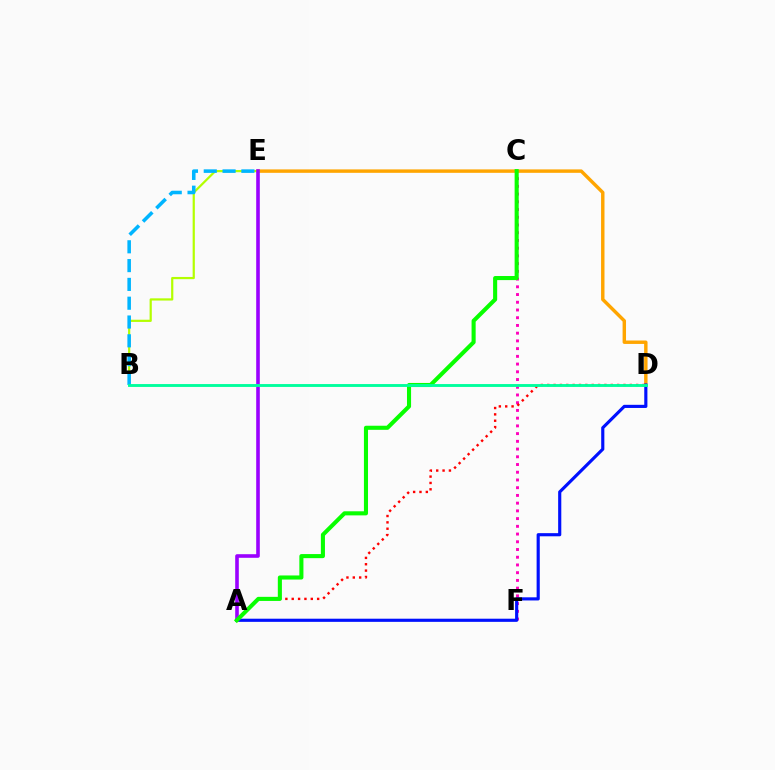{('C', 'F'): [{'color': '#ff00bd', 'line_style': 'dotted', 'thickness': 2.1}], ('D', 'E'): [{'color': '#ffa500', 'line_style': 'solid', 'thickness': 2.47}], ('B', 'E'): [{'color': '#b3ff00', 'line_style': 'solid', 'thickness': 1.59}, {'color': '#00b5ff', 'line_style': 'dashed', 'thickness': 2.55}], ('A', 'D'): [{'color': '#0010ff', 'line_style': 'solid', 'thickness': 2.26}, {'color': '#ff0000', 'line_style': 'dotted', 'thickness': 1.73}], ('A', 'E'): [{'color': '#9b00ff', 'line_style': 'solid', 'thickness': 2.6}], ('A', 'C'): [{'color': '#08ff00', 'line_style': 'solid', 'thickness': 2.94}], ('B', 'D'): [{'color': '#00ff9d', 'line_style': 'solid', 'thickness': 2.07}]}